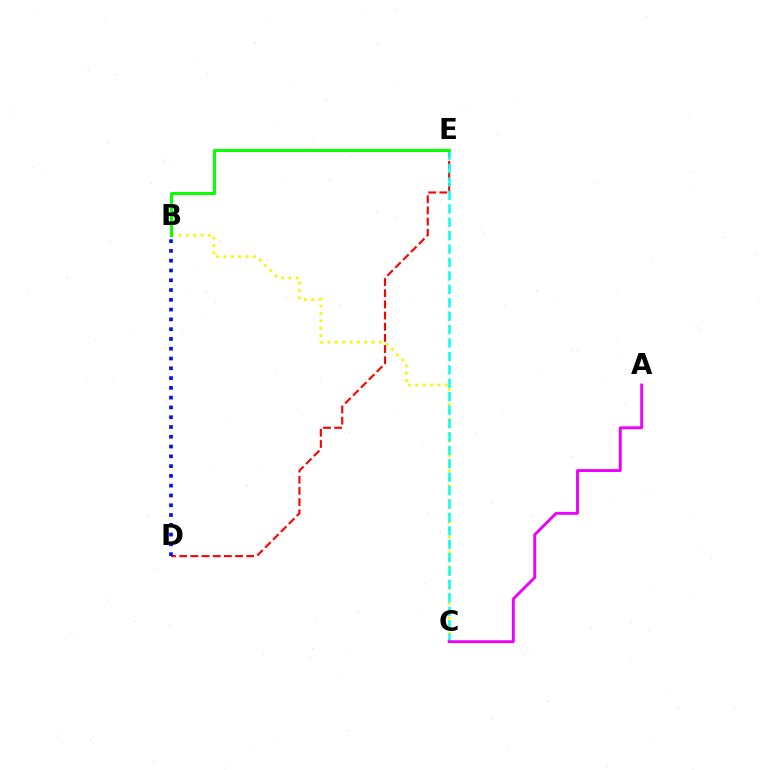{('D', 'E'): [{'color': '#ff0000', 'line_style': 'dashed', 'thickness': 1.52}], ('B', 'C'): [{'color': '#fcf500', 'line_style': 'dotted', 'thickness': 2.0}], ('C', 'E'): [{'color': '#00fff6', 'line_style': 'dashed', 'thickness': 1.82}], ('A', 'C'): [{'color': '#ee00ff', 'line_style': 'solid', 'thickness': 2.07}], ('B', 'E'): [{'color': '#08ff00', 'line_style': 'solid', 'thickness': 2.14}], ('B', 'D'): [{'color': '#0010ff', 'line_style': 'dotted', 'thickness': 2.66}]}